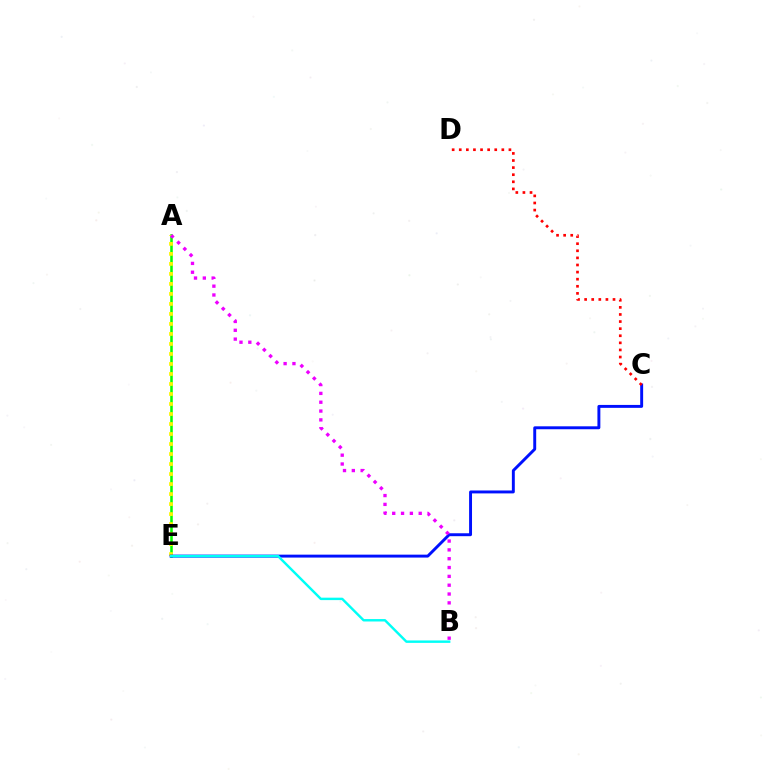{('A', 'E'): [{'color': '#08ff00', 'line_style': 'solid', 'thickness': 1.84}, {'color': '#fcf500', 'line_style': 'dotted', 'thickness': 2.72}], ('C', 'E'): [{'color': '#0010ff', 'line_style': 'solid', 'thickness': 2.11}], ('A', 'B'): [{'color': '#ee00ff', 'line_style': 'dotted', 'thickness': 2.4}], ('C', 'D'): [{'color': '#ff0000', 'line_style': 'dotted', 'thickness': 1.93}], ('B', 'E'): [{'color': '#00fff6', 'line_style': 'solid', 'thickness': 1.75}]}